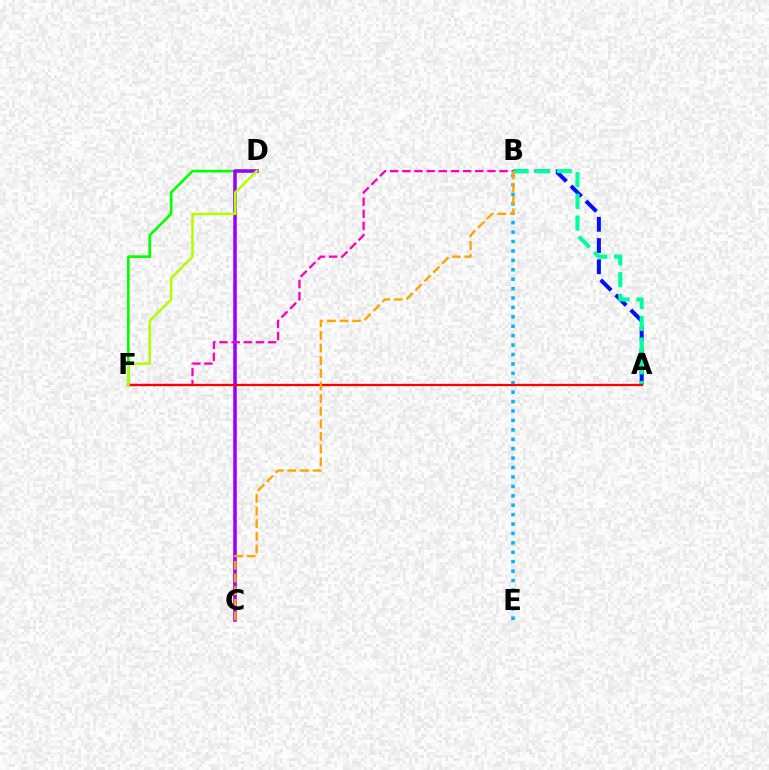{('D', 'F'): [{'color': '#08ff00', 'line_style': 'solid', 'thickness': 1.93}, {'color': '#b3ff00', 'line_style': 'solid', 'thickness': 1.82}], ('B', 'E'): [{'color': '#00b5ff', 'line_style': 'dotted', 'thickness': 2.56}], ('C', 'D'): [{'color': '#9b00ff', 'line_style': 'solid', 'thickness': 2.55}], ('A', 'B'): [{'color': '#0010ff', 'line_style': 'dashed', 'thickness': 2.89}, {'color': '#00ff9d', 'line_style': 'dashed', 'thickness': 2.95}], ('B', 'F'): [{'color': '#ff00bd', 'line_style': 'dashed', 'thickness': 1.65}], ('A', 'F'): [{'color': '#ff0000', 'line_style': 'solid', 'thickness': 1.61}], ('B', 'C'): [{'color': '#ffa500', 'line_style': 'dashed', 'thickness': 1.71}]}